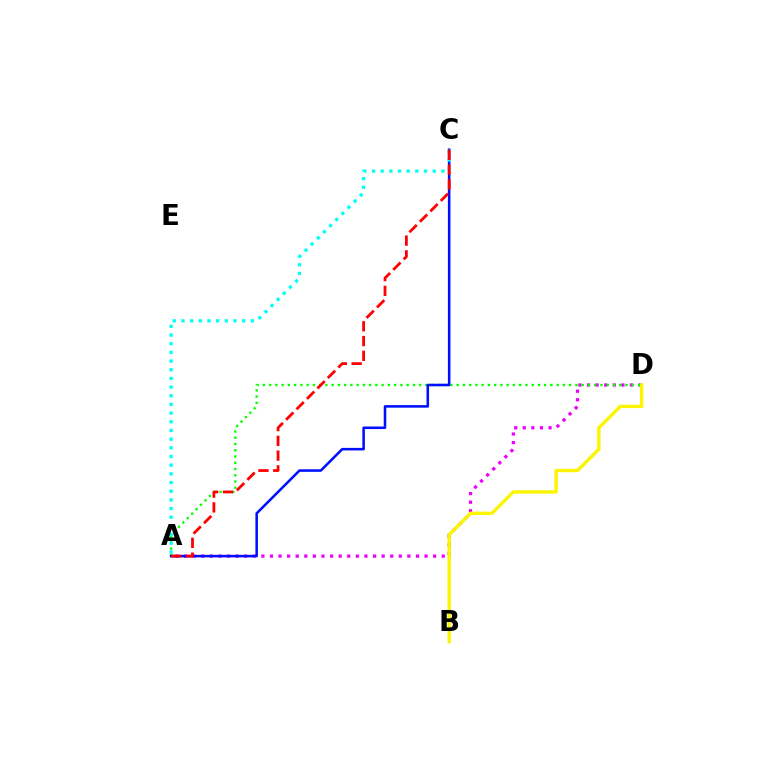{('A', 'D'): [{'color': '#ee00ff', 'line_style': 'dotted', 'thickness': 2.33}, {'color': '#08ff00', 'line_style': 'dotted', 'thickness': 1.7}], ('A', 'C'): [{'color': '#0010ff', 'line_style': 'solid', 'thickness': 1.84}, {'color': '#00fff6', 'line_style': 'dotted', 'thickness': 2.36}, {'color': '#ff0000', 'line_style': 'dashed', 'thickness': 2.01}], ('B', 'D'): [{'color': '#fcf500', 'line_style': 'solid', 'thickness': 2.41}]}